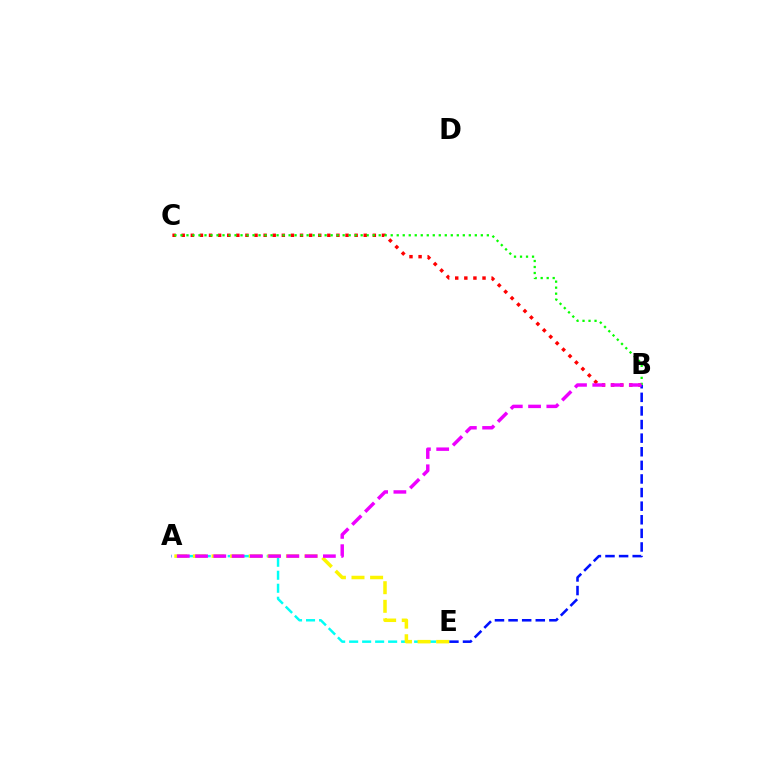{('B', 'C'): [{'color': '#ff0000', 'line_style': 'dotted', 'thickness': 2.47}, {'color': '#08ff00', 'line_style': 'dotted', 'thickness': 1.63}], ('B', 'E'): [{'color': '#0010ff', 'line_style': 'dashed', 'thickness': 1.85}], ('A', 'E'): [{'color': '#00fff6', 'line_style': 'dashed', 'thickness': 1.77}, {'color': '#fcf500', 'line_style': 'dashed', 'thickness': 2.53}], ('A', 'B'): [{'color': '#ee00ff', 'line_style': 'dashed', 'thickness': 2.48}]}